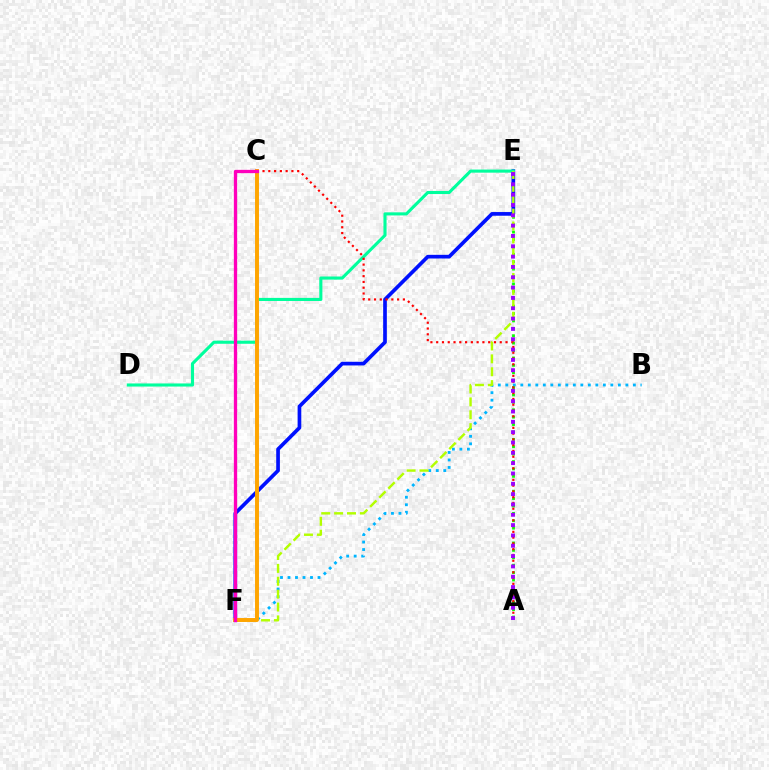{('B', 'F'): [{'color': '#00b5ff', 'line_style': 'dotted', 'thickness': 2.04}], ('A', 'E'): [{'color': '#08ff00', 'line_style': 'dotted', 'thickness': 2.01}, {'color': '#9b00ff', 'line_style': 'dotted', 'thickness': 2.81}], ('E', 'F'): [{'color': '#0010ff', 'line_style': 'solid', 'thickness': 2.65}, {'color': '#b3ff00', 'line_style': 'dashed', 'thickness': 1.75}], ('D', 'E'): [{'color': '#00ff9d', 'line_style': 'solid', 'thickness': 2.23}], ('A', 'C'): [{'color': '#ff0000', 'line_style': 'dotted', 'thickness': 1.57}], ('C', 'F'): [{'color': '#ffa500', 'line_style': 'solid', 'thickness': 2.83}, {'color': '#ff00bd', 'line_style': 'solid', 'thickness': 2.38}]}